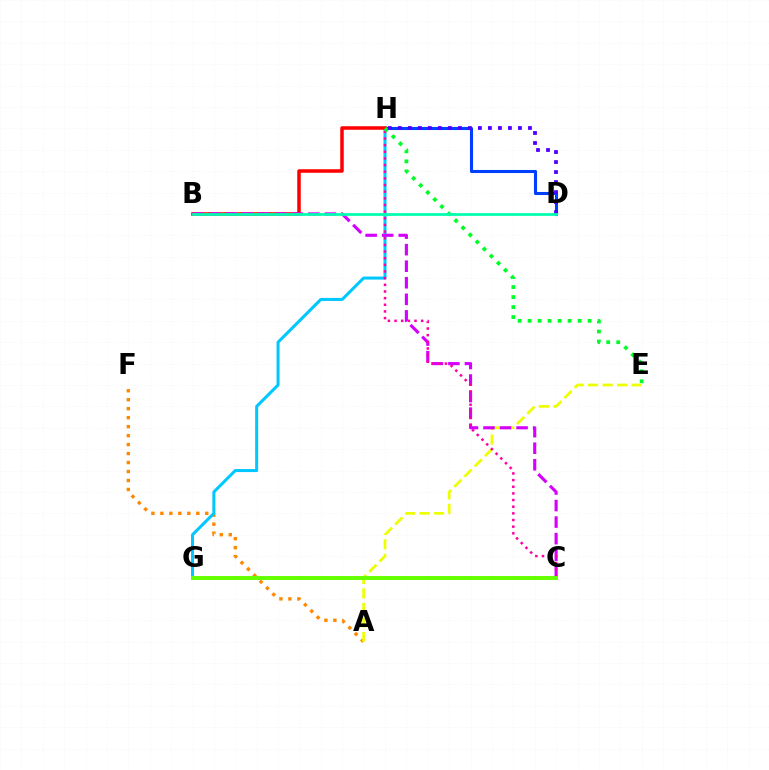{('A', 'F'): [{'color': '#ff8800', 'line_style': 'dotted', 'thickness': 2.44}], ('D', 'H'): [{'color': '#003fff', 'line_style': 'solid', 'thickness': 2.21}, {'color': '#4f00ff', 'line_style': 'dotted', 'thickness': 2.72}], ('A', 'E'): [{'color': '#eeff00', 'line_style': 'dashed', 'thickness': 1.97}], ('G', 'H'): [{'color': '#00c7ff', 'line_style': 'solid', 'thickness': 2.18}], ('B', 'H'): [{'color': '#ff0000', 'line_style': 'solid', 'thickness': 2.53}], ('B', 'C'): [{'color': '#d600ff', 'line_style': 'dashed', 'thickness': 2.25}], ('C', 'H'): [{'color': '#ff00a0', 'line_style': 'dotted', 'thickness': 1.81}], ('C', 'G'): [{'color': '#66ff00', 'line_style': 'solid', 'thickness': 2.85}], ('E', 'H'): [{'color': '#00ff27', 'line_style': 'dotted', 'thickness': 2.72}], ('B', 'D'): [{'color': '#00ffaf', 'line_style': 'solid', 'thickness': 1.98}]}